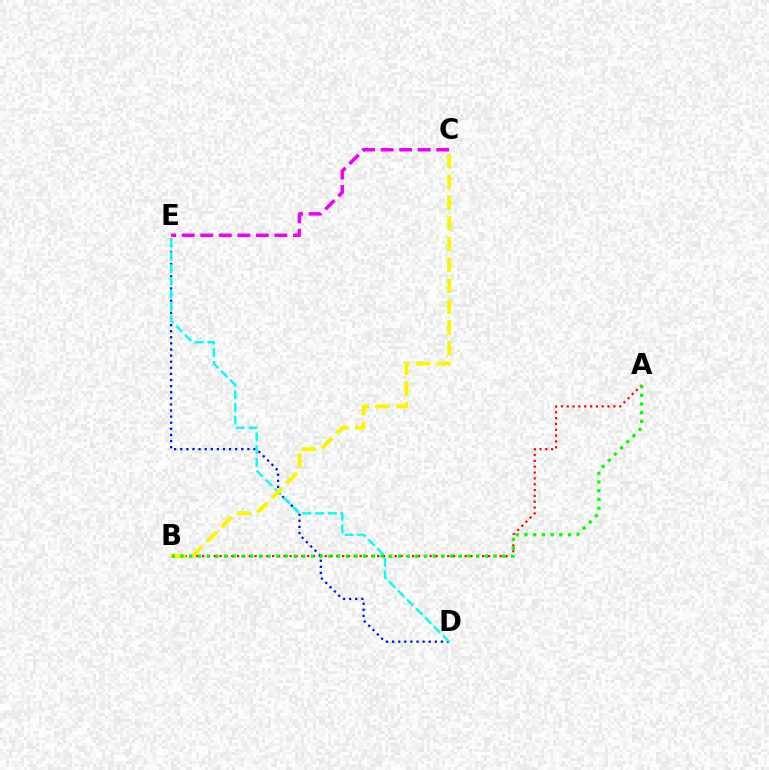{('A', 'B'): [{'color': '#ff0000', 'line_style': 'dotted', 'thickness': 1.59}, {'color': '#08ff00', 'line_style': 'dotted', 'thickness': 2.36}], ('D', 'E'): [{'color': '#0010ff', 'line_style': 'dotted', 'thickness': 1.66}, {'color': '#00fff6', 'line_style': 'dashed', 'thickness': 1.73}], ('C', 'E'): [{'color': '#ee00ff', 'line_style': 'dashed', 'thickness': 2.52}], ('B', 'C'): [{'color': '#fcf500', 'line_style': 'dashed', 'thickness': 2.83}]}